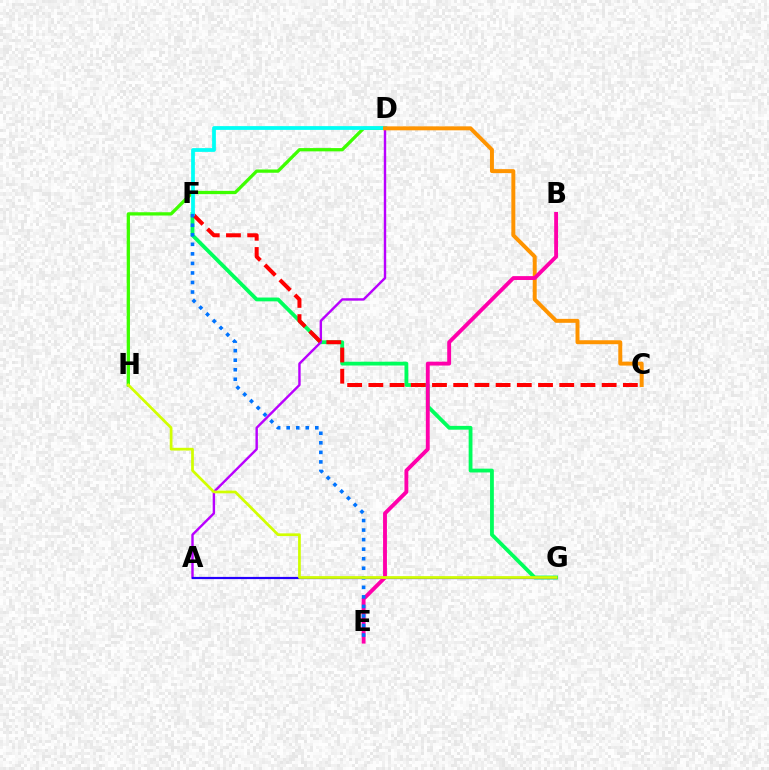{('F', 'G'): [{'color': '#00ff5c', 'line_style': 'solid', 'thickness': 2.74}], ('A', 'D'): [{'color': '#b900ff', 'line_style': 'solid', 'thickness': 1.74}], ('D', 'H'): [{'color': '#3dff00', 'line_style': 'solid', 'thickness': 2.36}], ('C', 'F'): [{'color': '#ff0000', 'line_style': 'dashed', 'thickness': 2.88}], ('D', 'F'): [{'color': '#00fff6', 'line_style': 'solid', 'thickness': 2.71}], ('C', 'D'): [{'color': '#ff9400', 'line_style': 'solid', 'thickness': 2.85}], ('A', 'G'): [{'color': '#2500ff', 'line_style': 'solid', 'thickness': 1.59}], ('B', 'E'): [{'color': '#ff00ac', 'line_style': 'solid', 'thickness': 2.79}], ('E', 'F'): [{'color': '#0074ff', 'line_style': 'dotted', 'thickness': 2.59}], ('G', 'H'): [{'color': '#d1ff00', 'line_style': 'solid', 'thickness': 1.96}]}